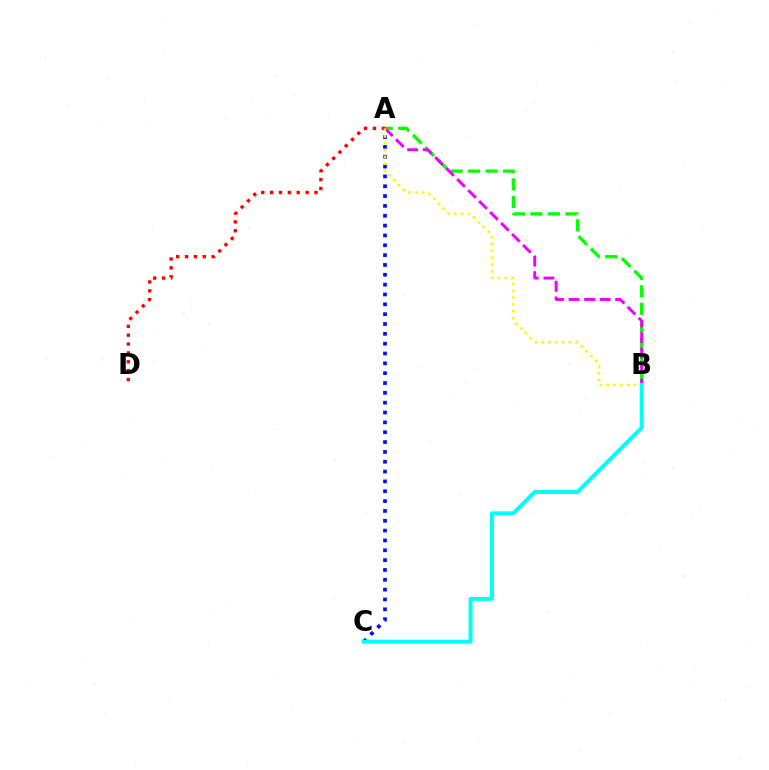{('A', 'B'): [{'color': '#08ff00', 'line_style': 'dashed', 'thickness': 2.38}, {'color': '#ee00ff', 'line_style': 'dashed', 'thickness': 2.11}, {'color': '#fcf500', 'line_style': 'dotted', 'thickness': 1.85}], ('A', 'C'): [{'color': '#0010ff', 'line_style': 'dotted', 'thickness': 2.67}], ('A', 'D'): [{'color': '#ff0000', 'line_style': 'dotted', 'thickness': 2.41}], ('B', 'C'): [{'color': '#00fff6', 'line_style': 'solid', 'thickness': 2.86}]}